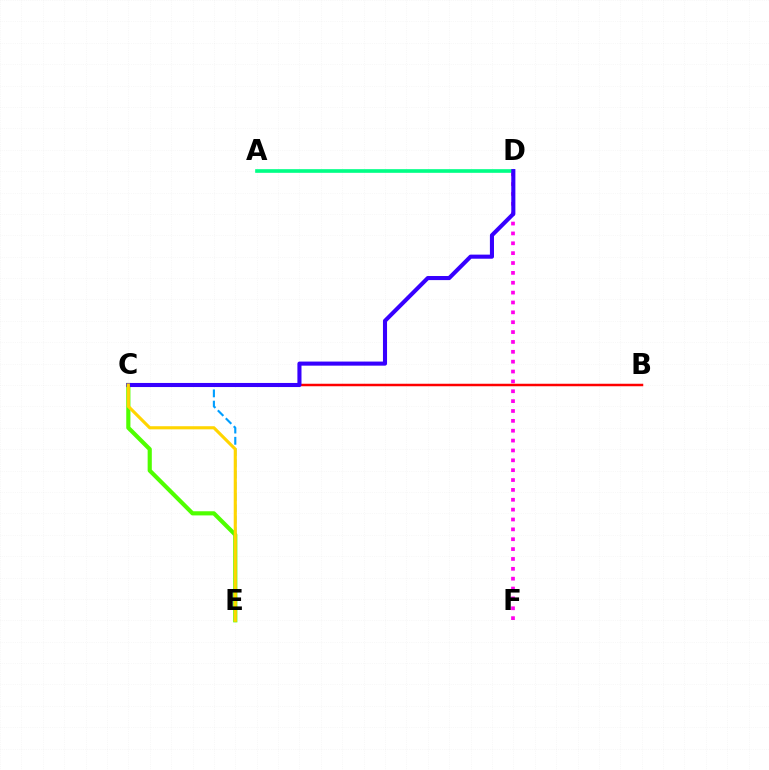{('C', 'E'): [{'color': '#009eff', 'line_style': 'dashed', 'thickness': 1.53}, {'color': '#4fff00', 'line_style': 'solid', 'thickness': 2.99}, {'color': '#ffd500', 'line_style': 'solid', 'thickness': 2.24}], ('D', 'F'): [{'color': '#ff00ed', 'line_style': 'dotted', 'thickness': 2.68}], ('B', 'C'): [{'color': '#ff0000', 'line_style': 'solid', 'thickness': 1.8}], ('A', 'D'): [{'color': '#00ff86', 'line_style': 'solid', 'thickness': 2.63}], ('C', 'D'): [{'color': '#3700ff', 'line_style': 'solid', 'thickness': 2.94}]}